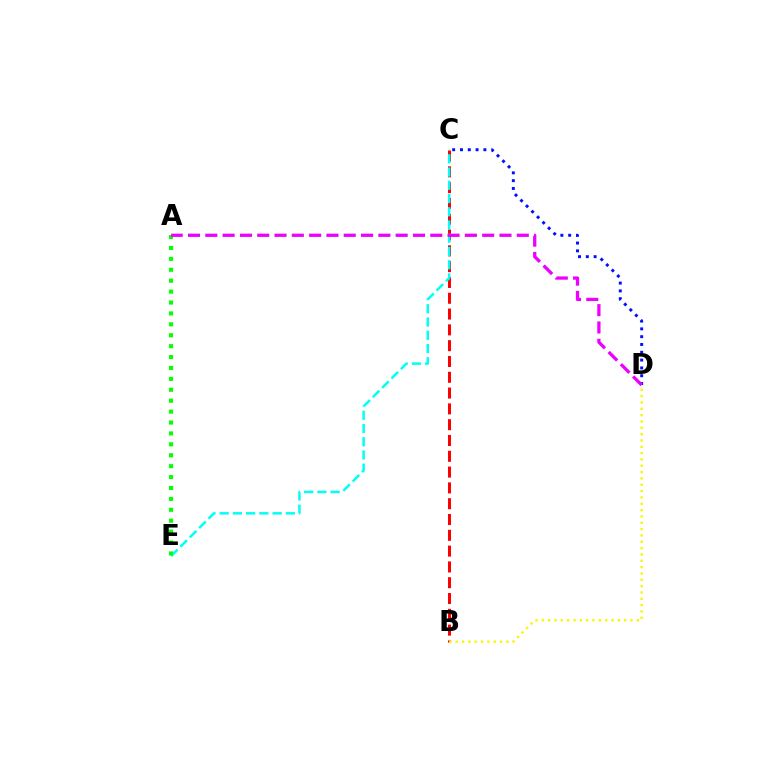{('C', 'D'): [{'color': '#0010ff', 'line_style': 'dotted', 'thickness': 2.12}], ('B', 'C'): [{'color': '#ff0000', 'line_style': 'dashed', 'thickness': 2.15}], ('C', 'E'): [{'color': '#00fff6', 'line_style': 'dashed', 'thickness': 1.8}], ('A', 'E'): [{'color': '#08ff00', 'line_style': 'dotted', 'thickness': 2.96}], ('A', 'D'): [{'color': '#ee00ff', 'line_style': 'dashed', 'thickness': 2.35}], ('B', 'D'): [{'color': '#fcf500', 'line_style': 'dotted', 'thickness': 1.72}]}